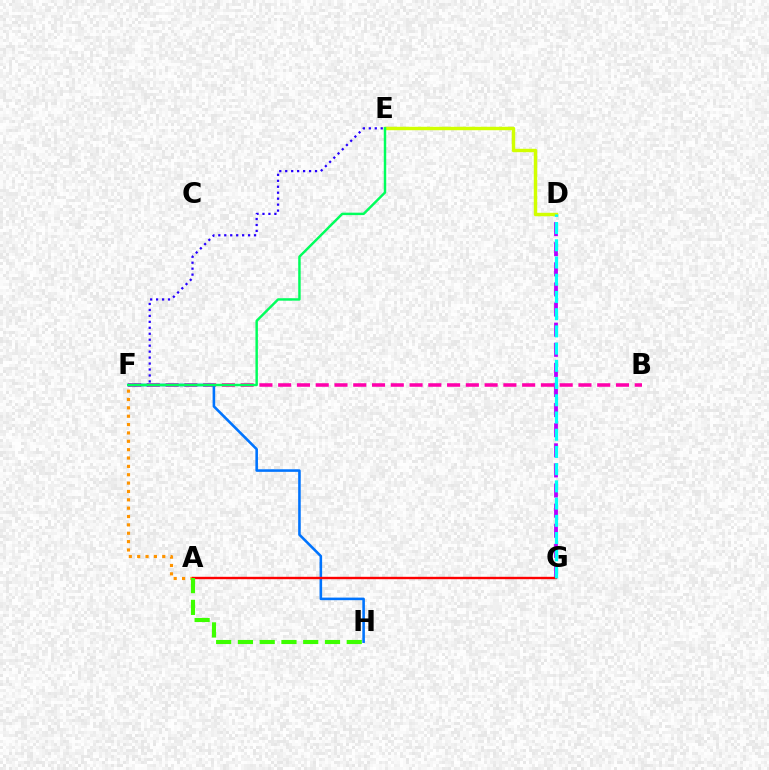{('D', 'G'): [{'color': '#b900ff', 'line_style': 'dashed', 'thickness': 2.73}, {'color': '#00fff6', 'line_style': 'dashed', 'thickness': 2.34}], ('B', 'F'): [{'color': '#ff00ac', 'line_style': 'dashed', 'thickness': 2.55}], ('F', 'H'): [{'color': '#0074ff', 'line_style': 'solid', 'thickness': 1.86}], ('E', 'F'): [{'color': '#2500ff', 'line_style': 'dotted', 'thickness': 1.62}, {'color': '#00ff5c', 'line_style': 'solid', 'thickness': 1.77}], ('A', 'F'): [{'color': '#ff9400', 'line_style': 'dotted', 'thickness': 2.27}], ('D', 'E'): [{'color': '#d1ff00', 'line_style': 'solid', 'thickness': 2.47}], ('A', 'G'): [{'color': '#ff0000', 'line_style': 'solid', 'thickness': 1.71}], ('A', 'H'): [{'color': '#3dff00', 'line_style': 'dashed', 'thickness': 2.96}]}